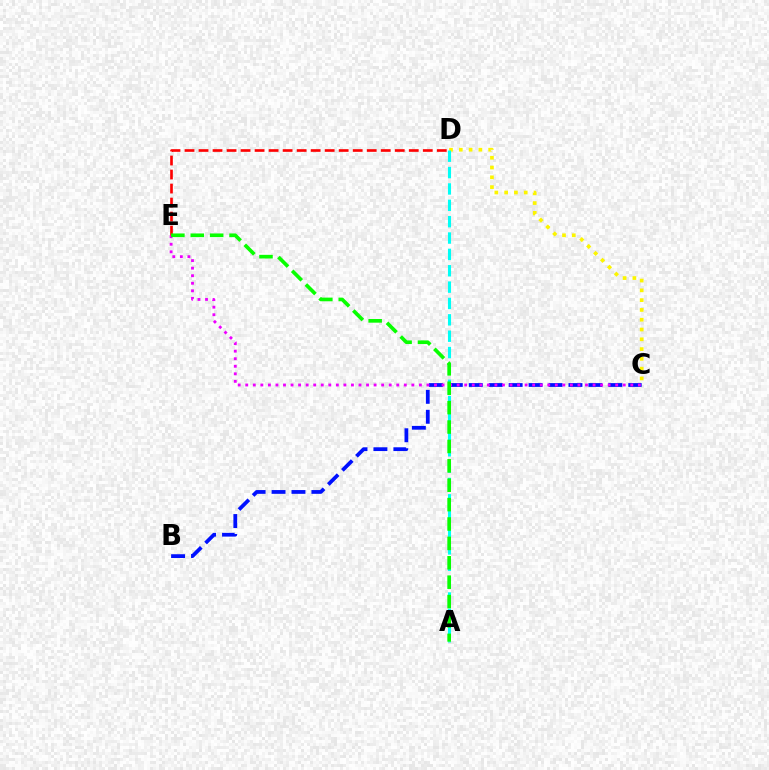{('C', 'D'): [{'color': '#fcf500', 'line_style': 'dotted', 'thickness': 2.66}], ('A', 'D'): [{'color': '#00fff6', 'line_style': 'dashed', 'thickness': 2.22}], ('B', 'C'): [{'color': '#0010ff', 'line_style': 'dashed', 'thickness': 2.71}], ('C', 'E'): [{'color': '#ee00ff', 'line_style': 'dotted', 'thickness': 2.05}], ('D', 'E'): [{'color': '#ff0000', 'line_style': 'dashed', 'thickness': 1.9}], ('A', 'E'): [{'color': '#08ff00', 'line_style': 'dashed', 'thickness': 2.63}]}